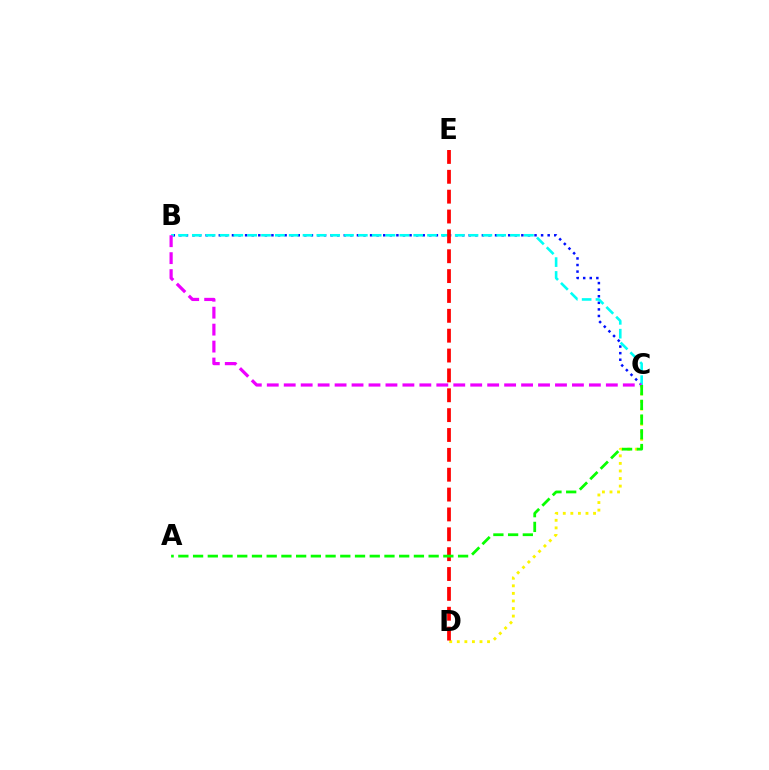{('B', 'C'): [{'color': '#0010ff', 'line_style': 'dotted', 'thickness': 1.79}, {'color': '#00fff6', 'line_style': 'dashed', 'thickness': 1.88}, {'color': '#ee00ff', 'line_style': 'dashed', 'thickness': 2.3}], ('C', 'D'): [{'color': '#fcf500', 'line_style': 'dotted', 'thickness': 2.06}], ('D', 'E'): [{'color': '#ff0000', 'line_style': 'dashed', 'thickness': 2.7}], ('A', 'C'): [{'color': '#08ff00', 'line_style': 'dashed', 'thickness': 2.0}]}